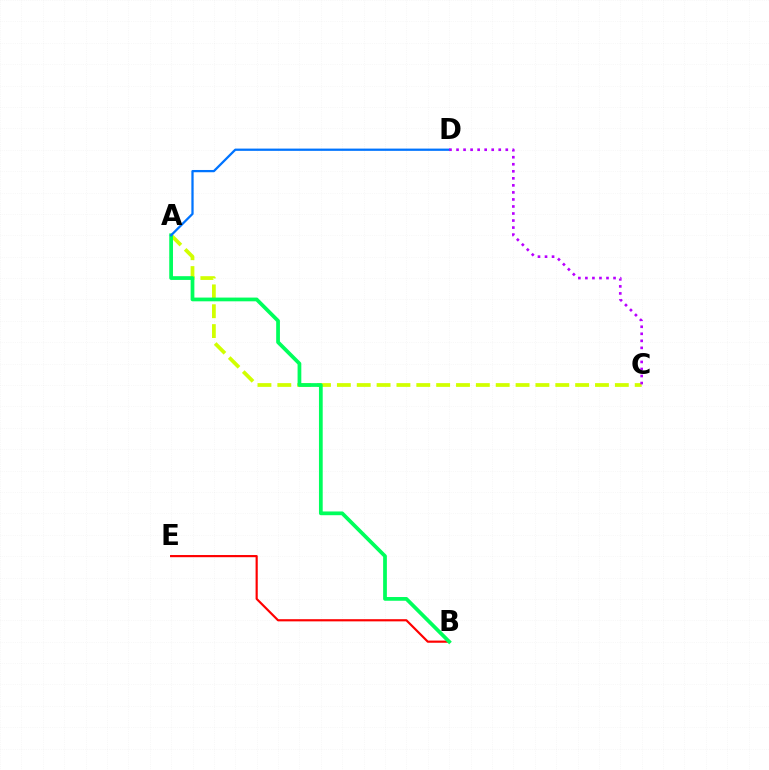{('B', 'E'): [{'color': '#ff0000', 'line_style': 'solid', 'thickness': 1.56}], ('A', 'C'): [{'color': '#d1ff00', 'line_style': 'dashed', 'thickness': 2.7}], ('A', 'B'): [{'color': '#00ff5c', 'line_style': 'solid', 'thickness': 2.69}], ('A', 'D'): [{'color': '#0074ff', 'line_style': 'solid', 'thickness': 1.63}], ('C', 'D'): [{'color': '#b900ff', 'line_style': 'dotted', 'thickness': 1.91}]}